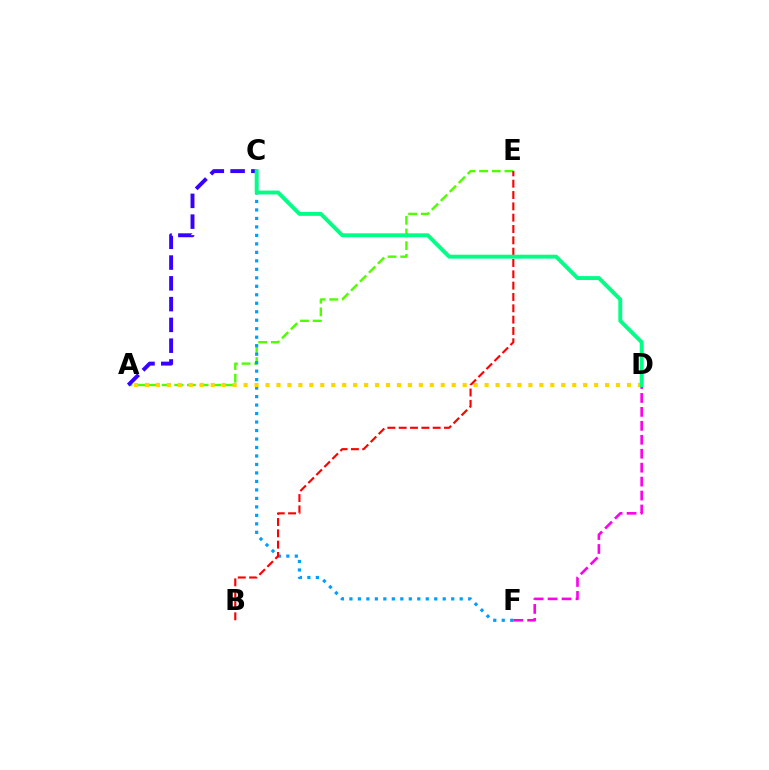{('A', 'E'): [{'color': '#4fff00', 'line_style': 'dashed', 'thickness': 1.72}], ('C', 'F'): [{'color': '#009eff', 'line_style': 'dotted', 'thickness': 2.31}], ('A', 'D'): [{'color': '#ffd500', 'line_style': 'dotted', 'thickness': 2.98}], ('B', 'E'): [{'color': '#ff0000', 'line_style': 'dashed', 'thickness': 1.54}], ('A', 'C'): [{'color': '#3700ff', 'line_style': 'dashed', 'thickness': 2.82}], ('D', 'F'): [{'color': '#ff00ed', 'line_style': 'dashed', 'thickness': 1.89}], ('C', 'D'): [{'color': '#00ff86', 'line_style': 'solid', 'thickness': 2.81}]}